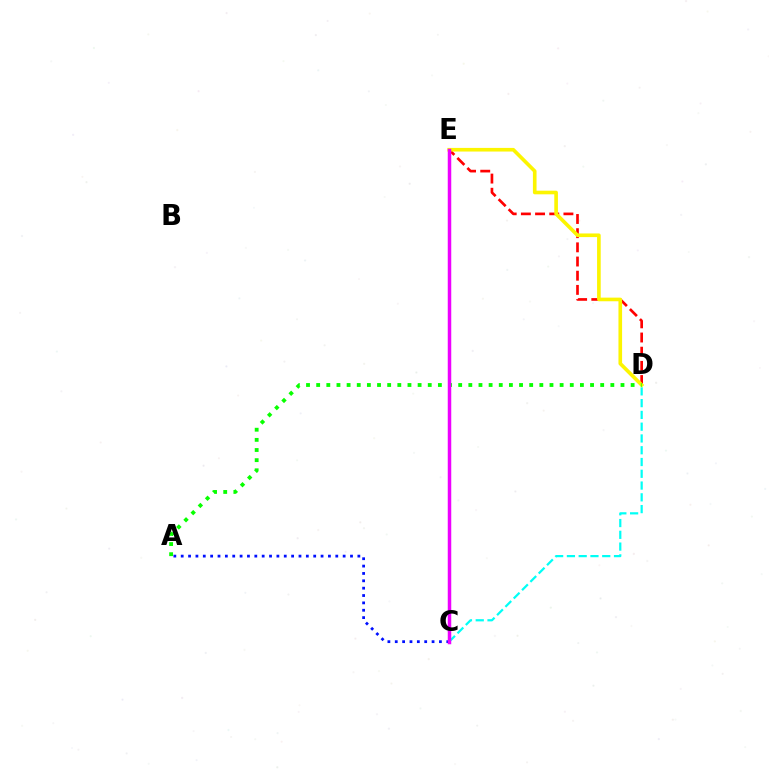{('A', 'C'): [{'color': '#0010ff', 'line_style': 'dotted', 'thickness': 2.0}], ('C', 'D'): [{'color': '#00fff6', 'line_style': 'dashed', 'thickness': 1.6}], ('D', 'E'): [{'color': '#ff0000', 'line_style': 'dashed', 'thickness': 1.93}, {'color': '#fcf500', 'line_style': 'solid', 'thickness': 2.62}], ('A', 'D'): [{'color': '#08ff00', 'line_style': 'dotted', 'thickness': 2.76}], ('C', 'E'): [{'color': '#ee00ff', 'line_style': 'solid', 'thickness': 2.51}]}